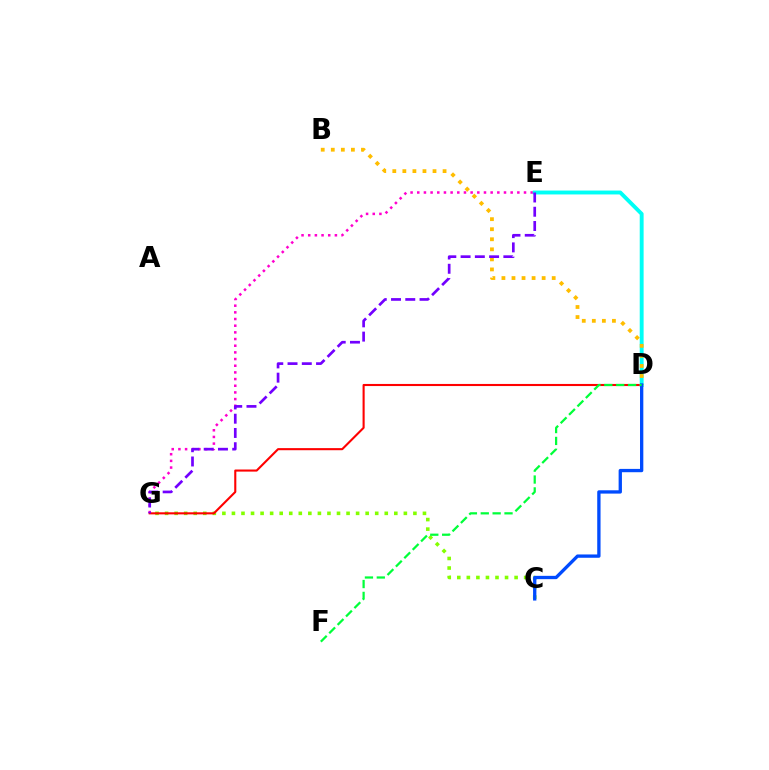{('C', 'G'): [{'color': '#84ff00', 'line_style': 'dotted', 'thickness': 2.6}], ('E', 'G'): [{'color': '#ff00cf', 'line_style': 'dotted', 'thickness': 1.81}, {'color': '#7200ff', 'line_style': 'dashed', 'thickness': 1.94}], ('D', 'G'): [{'color': '#ff0000', 'line_style': 'solid', 'thickness': 1.51}], ('D', 'E'): [{'color': '#00fff6', 'line_style': 'solid', 'thickness': 2.8}], ('B', 'D'): [{'color': '#ffbd00', 'line_style': 'dotted', 'thickness': 2.73}], ('C', 'D'): [{'color': '#004bff', 'line_style': 'solid', 'thickness': 2.39}], ('D', 'F'): [{'color': '#00ff39', 'line_style': 'dashed', 'thickness': 1.61}]}